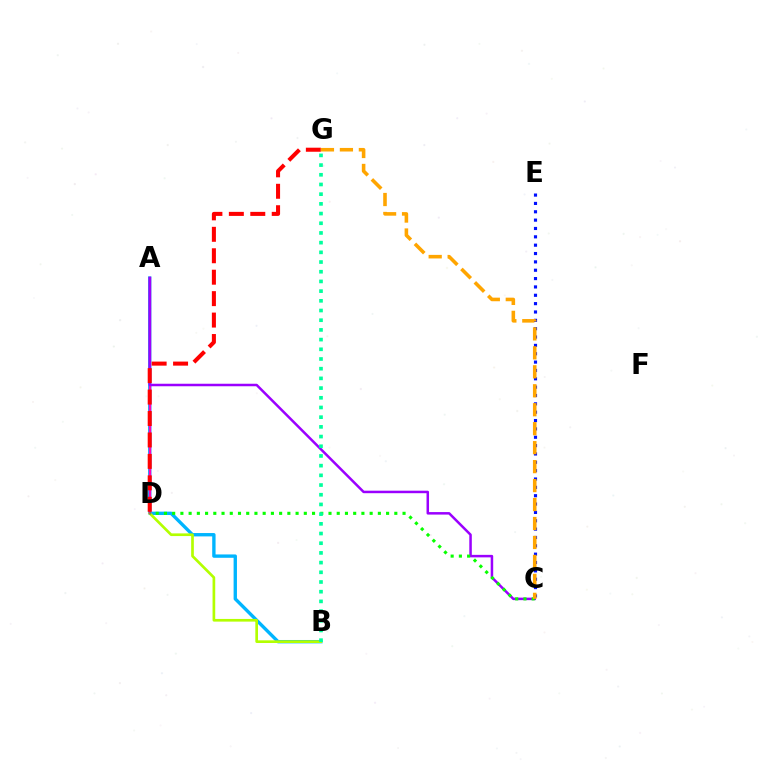{('A', 'B'): [{'color': '#00b5ff', 'line_style': 'solid', 'thickness': 2.42}], ('C', 'E'): [{'color': '#0010ff', 'line_style': 'dotted', 'thickness': 2.27}], ('B', 'D'): [{'color': '#b3ff00', 'line_style': 'solid', 'thickness': 1.93}], ('A', 'D'): [{'color': '#ff00bd', 'line_style': 'solid', 'thickness': 1.71}], ('A', 'C'): [{'color': '#9b00ff', 'line_style': 'solid', 'thickness': 1.81}], ('C', 'D'): [{'color': '#08ff00', 'line_style': 'dotted', 'thickness': 2.24}], ('D', 'G'): [{'color': '#ff0000', 'line_style': 'dashed', 'thickness': 2.91}], ('C', 'G'): [{'color': '#ffa500', 'line_style': 'dashed', 'thickness': 2.58}], ('B', 'G'): [{'color': '#00ff9d', 'line_style': 'dotted', 'thickness': 2.63}]}